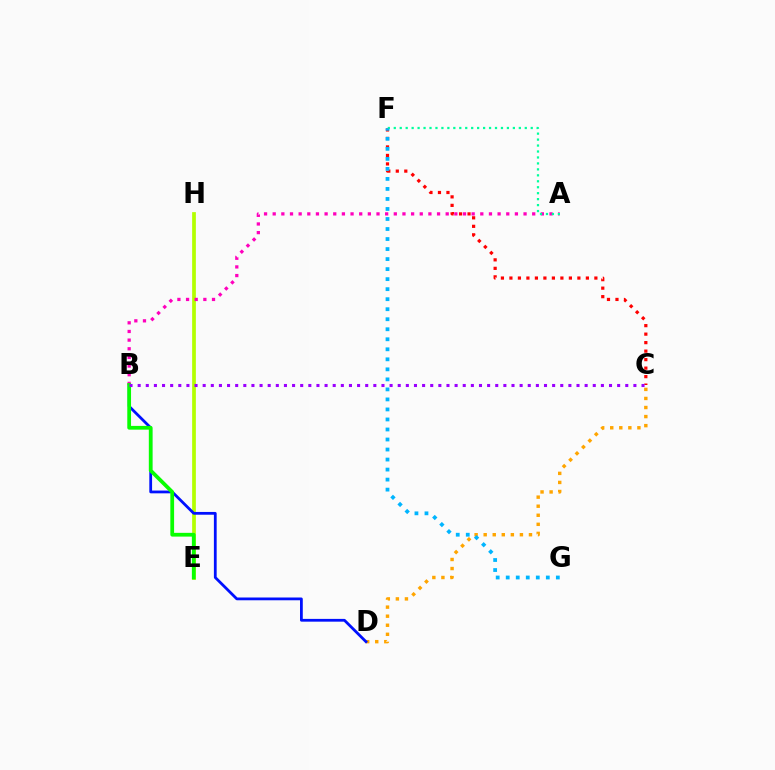{('C', 'D'): [{'color': '#ffa500', 'line_style': 'dotted', 'thickness': 2.46}], ('E', 'H'): [{'color': '#b3ff00', 'line_style': 'solid', 'thickness': 2.68}], ('C', 'F'): [{'color': '#ff0000', 'line_style': 'dotted', 'thickness': 2.31}], ('B', 'D'): [{'color': '#0010ff', 'line_style': 'solid', 'thickness': 2.0}], ('A', 'B'): [{'color': '#ff00bd', 'line_style': 'dotted', 'thickness': 2.35}], ('B', 'E'): [{'color': '#08ff00', 'line_style': 'solid', 'thickness': 2.7}], ('A', 'F'): [{'color': '#00ff9d', 'line_style': 'dotted', 'thickness': 1.62}], ('F', 'G'): [{'color': '#00b5ff', 'line_style': 'dotted', 'thickness': 2.72}], ('B', 'C'): [{'color': '#9b00ff', 'line_style': 'dotted', 'thickness': 2.21}]}